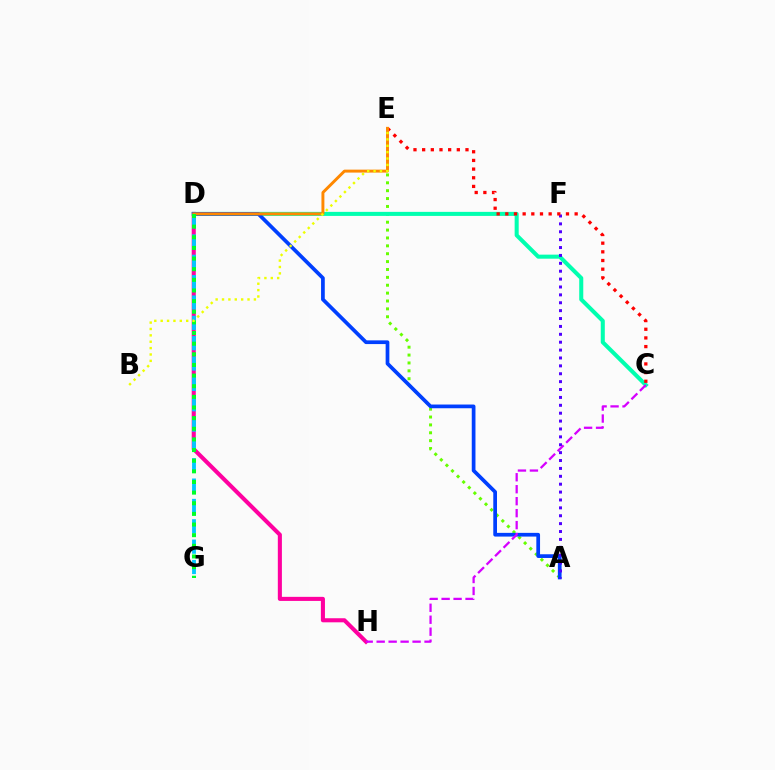{('A', 'E'): [{'color': '#66ff00', 'line_style': 'dotted', 'thickness': 2.14}], ('D', 'H'): [{'color': '#ff00a0', 'line_style': 'solid', 'thickness': 2.93}], ('C', 'D'): [{'color': '#00ffaf', 'line_style': 'solid', 'thickness': 2.91}], ('D', 'G'): [{'color': '#00c7ff', 'line_style': 'dashed', 'thickness': 2.76}, {'color': '#00ff27', 'line_style': 'dotted', 'thickness': 2.89}], ('A', 'D'): [{'color': '#003fff', 'line_style': 'solid', 'thickness': 2.67}], ('A', 'F'): [{'color': '#4f00ff', 'line_style': 'dotted', 'thickness': 2.14}], ('C', 'E'): [{'color': '#ff0000', 'line_style': 'dotted', 'thickness': 2.35}], ('C', 'H'): [{'color': '#d600ff', 'line_style': 'dashed', 'thickness': 1.63}], ('D', 'E'): [{'color': '#ff8800', 'line_style': 'solid', 'thickness': 2.12}], ('B', 'E'): [{'color': '#eeff00', 'line_style': 'dotted', 'thickness': 1.73}]}